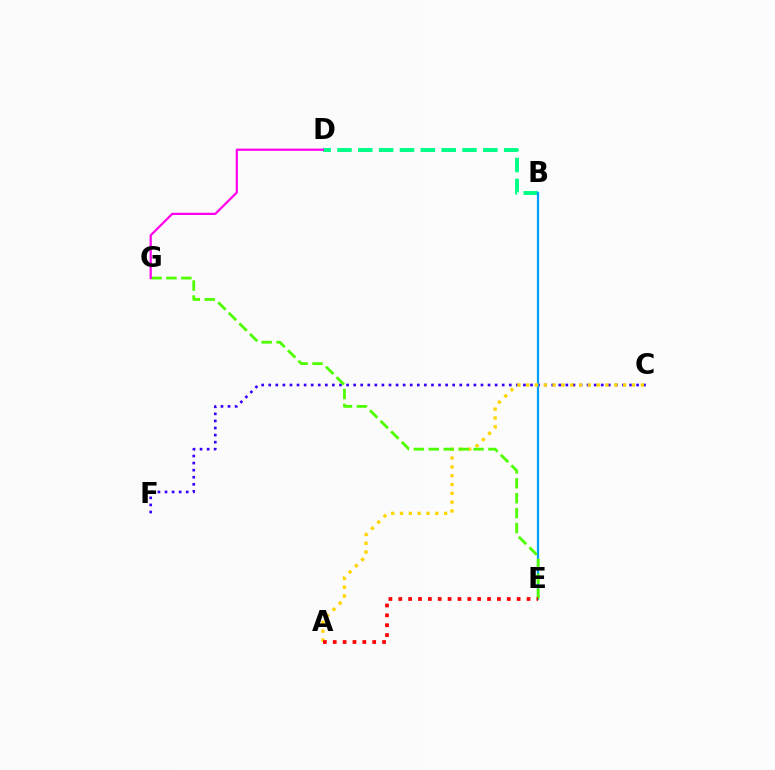{('B', 'D'): [{'color': '#00ff86', 'line_style': 'dashed', 'thickness': 2.83}], ('C', 'F'): [{'color': '#3700ff', 'line_style': 'dotted', 'thickness': 1.92}], ('B', 'E'): [{'color': '#009eff', 'line_style': 'solid', 'thickness': 1.6}], ('A', 'C'): [{'color': '#ffd500', 'line_style': 'dotted', 'thickness': 2.4}], ('E', 'G'): [{'color': '#4fff00', 'line_style': 'dashed', 'thickness': 2.03}], ('D', 'G'): [{'color': '#ff00ed', 'line_style': 'solid', 'thickness': 1.6}], ('A', 'E'): [{'color': '#ff0000', 'line_style': 'dotted', 'thickness': 2.68}]}